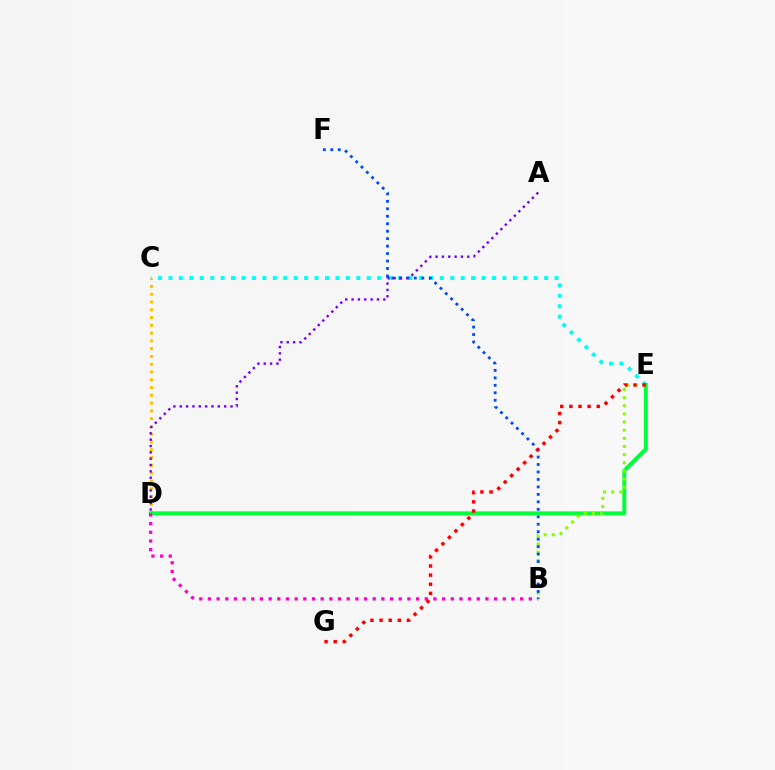{('C', 'D'): [{'color': '#ffbd00', 'line_style': 'dotted', 'thickness': 2.11}], ('C', 'E'): [{'color': '#00fff6', 'line_style': 'dotted', 'thickness': 2.84}], ('D', 'E'): [{'color': '#00ff39', 'line_style': 'solid', 'thickness': 2.81}], ('B', 'E'): [{'color': '#84ff00', 'line_style': 'dotted', 'thickness': 2.21}], ('B', 'F'): [{'color': '#004bff', 'line_style': 'dotted', 'thickness': 2.03}], ('B', 'D'): [{'color': '#ff00cf', 'line_style': 'dotted', 'thickness': 2.36}], ('A', 'D'): [{'color': '#7200ff', 'line_style': 'dotted', 'thickness': 1.72}], ('E', 'G'): [{'color': '#ff0000', 'line_style': 'dotted', 'thickness': 2.48}]}